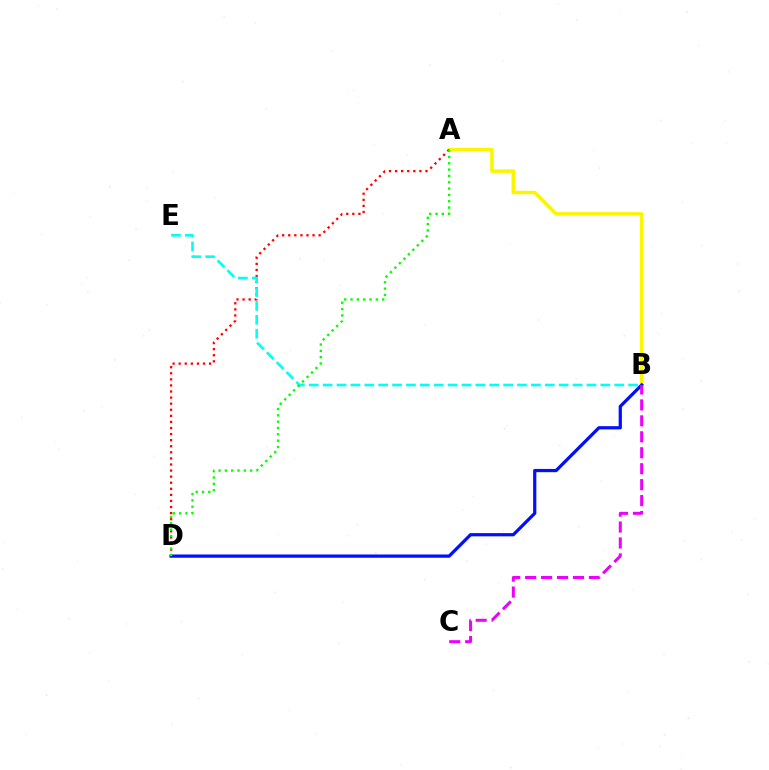{('A', 'B'): [{'color': '#fcf500', 'line_style': 'solid', 'thickness': 2.54}], ('A', 'D'): [{'color': '#ff0000', 'line_style': 'dotted', 'thickness': 1.65}, {'color': '#08ff00', 'line_style': 'dotted', 'thickness': 1.72}], ('B', 'D'): [{'color': '#0010ff', 'line_style': 'solid', 'thickness': 2.33}], ('B', 'C'): [{'color': '#ee00ff', 'line_style': 'dashed', 'thickness': 2.17}], ('B', 'E'): [{'color': '#00fff6', 'line_style': 'dashed', 'thickness': 1.89}]}